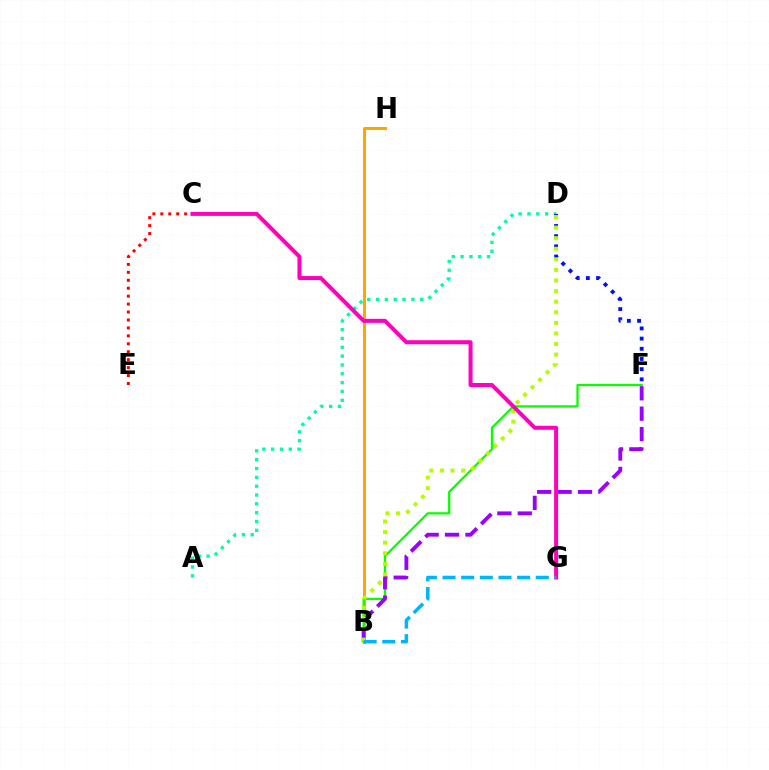{('A', 'D'): [{'color': '#00ff9d', 'line_style': 'dotted', 'thickness': 2.4}], ('B', 'H'): [{'color': '#ffa500', 'line_style': 'solid', 'thickness': 2.16}], ('B', 'F'): [{'color': '#08ff00', 'line_style': 'solid', 'thickness': 1.63}, {'color': '#9b00ff', 'line_style': 'dashed', 'thickness': 2.77}], ('D', 'F'): [{'color': '#0010ff', 'line_style': 'dotted', 'thickness': 2.77}], ('C', 'E'): [{'color': '#ff0000', 'line_style': 'dotted', 'thickness': 2.16}], ('B', 'D'): [{'color': '#b3ff00', 'line_style': 'dotted', 'thickness': 2.88}], ('C', 'G'): [{'color': '#ff00bd', 'line_style': 'solid', 'thickness': 2.88}], ('B', 'G'): [{'color': '#00b5ff', 'line_style': 'dashed', 'thickness': 2.53}]}